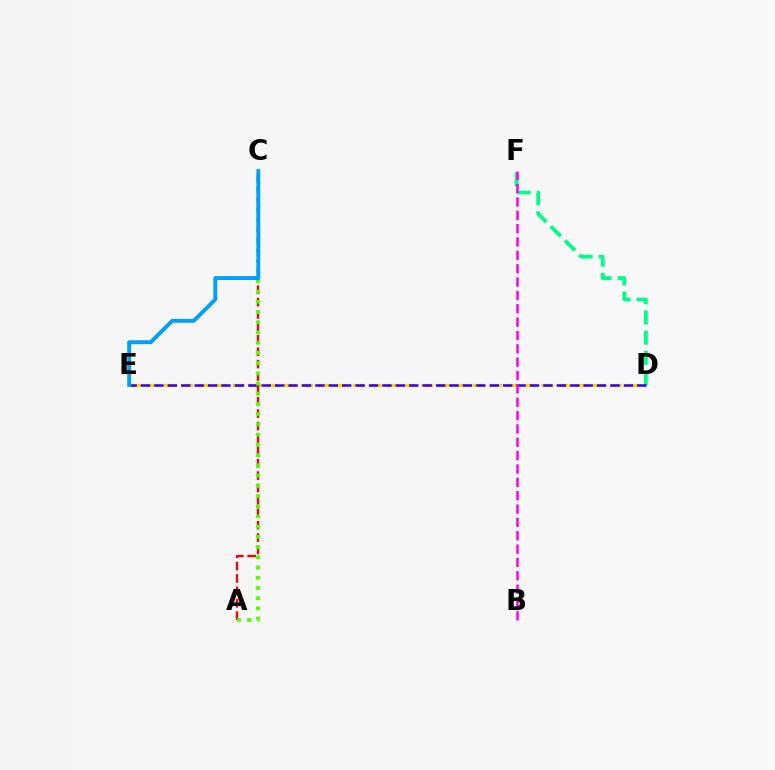{('D', 'E'): [{'color': '#ffd500', 'line_style': 'dashed', 'thickness': 2.33}, {'color': '#3700ff', 'line_style': 'dashed', 'thickness': 1.82}], ('A', 'C'): [{'color': '#ff0000', 'line_style': 'dashed', 'thickness': 1.68}, {'color': '#4fff00', 'line_style': 'dotted', 'thickness': 2.78}], ('D', 'F'): [{'color': '#00ff86', 'line_style': 'dashed', 'thickness': 2.74}], ('C', 'E'): [{'color': '#009eff', 'line_style': 'solid', 'thickness': 2.81}], ('B', 'F'): [{'color': '#ff00ed', 'line_style': 'dashed', 'thickness': 1.81}]}